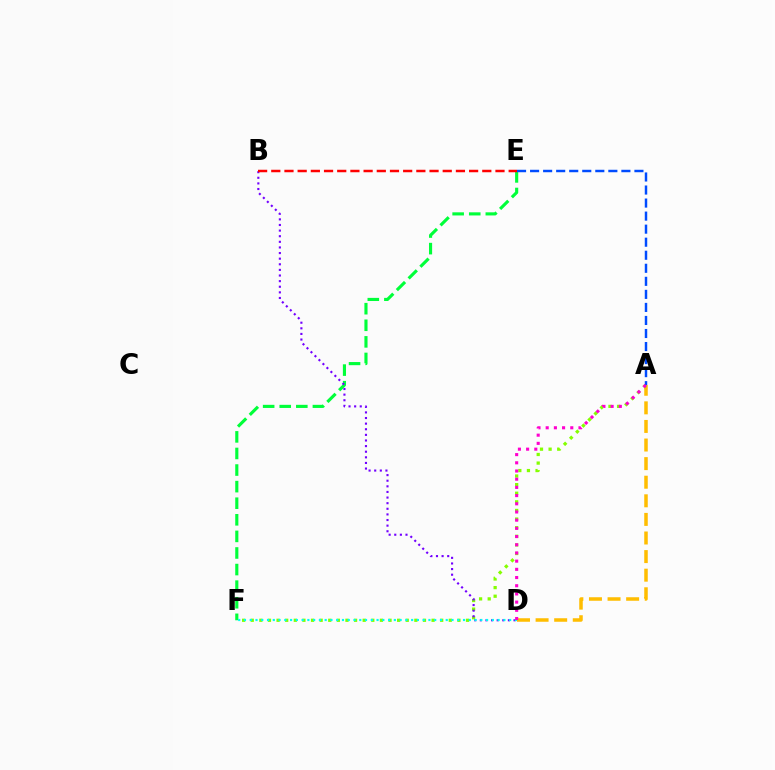{('E', 'F'): [{'color': '#00ff39', 'line_style': 'dashed', 'thickness': 2.25}], ('A', 'D'): [{'color': '#ffbd00', 'line_style': 'dashed', 'thickness': 2.53}, {'color': '#ff00cf', 'line_style': 'dotted', 'thickness': 2.23}], ('A', 'F'): [{'color': '#84ff00', 'line_style': 'dotted', 'thickness': 2.34}], ('B', 'D'): [{'color': '#7200ff', 'line_style': 'dotted', 'thickness': 1.53}], ('D', 'F'): [{'color': '#00fff6', 'line_style': 'dotted', 'thickness': 1.57}], ('A', 'E'): [{'color': '#004bff', 'line_style': 'dashed', 'thickness': 1.77}], ('B', 'E'): [{'color': '#ff0000', 'line_style': 'dashed', 'thickness': 1.79}]}